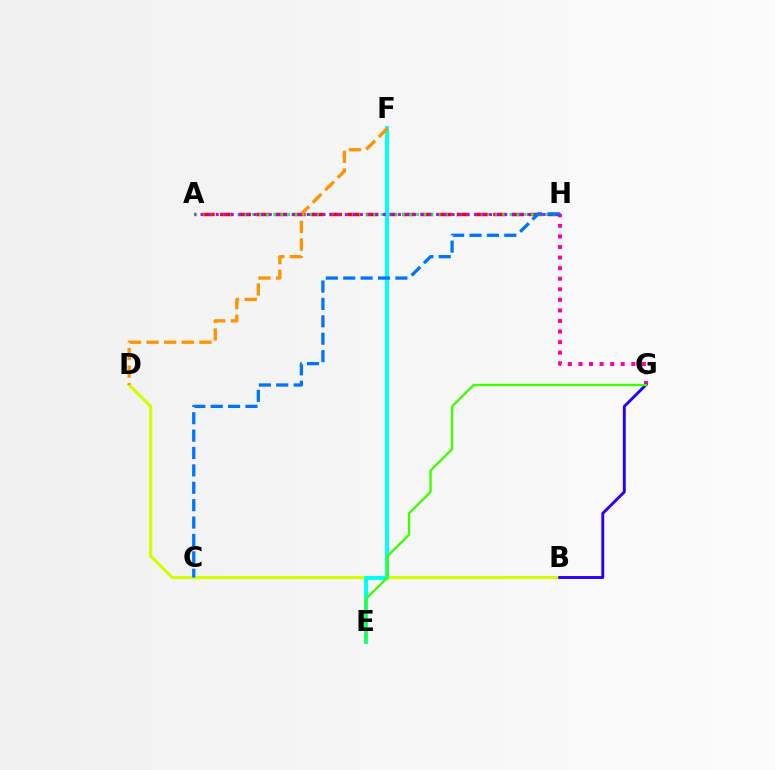{('G', 'H'): [{'color': '#ff00ac', 'line_style': 'dotted', 'thickness': 2.87}], ('A', 'H'): [{'color': '#ff0000', 'line_style': 'dashed', 'thickness': 2.47}, {'color': '#00ff5c', 'line_style': 'dotted', 'thickness': 1.94}, {'color': '#b900ff', 'line_style': 'dotted', 'thickness': 2.06}], ('B', 'D'): [{'color': '#d1ff00', 'line_style': 'solid', 'thickness': 2.28}], ('E', 'F'): [{'color': '#00fff6', 'line_style': 'solid', 'thickness': 2.88}], ('B', 'G'): [{'color': '#2500ff', 'line_style': 'solid', 'thickness': 2.08}], ('D', 'F'): [{'color': '#ff9400', 'line_style': 'dashed', 'thickness': 2.39}], ('E', 'G'): [{'color': '#3dff00', 'line_style': 'solid', 'thickness': 1.68}], ('C', 'H'): [{'color': '#0074ff', 'line_style': 'dashed', 'thickness': 2.36}]}